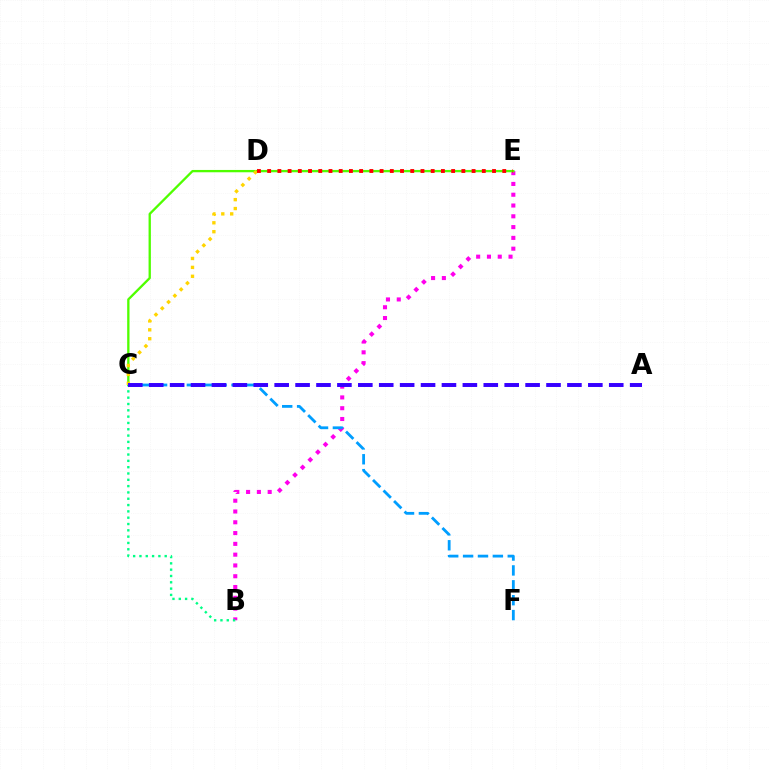{('B', 'E'): [{'color': '#ff00ed', 'line_style': 'dotted', 'thickness': 2.93}], ('C', 'E'): [{'color': '#4fff00', 'line_style': 'solid', 'thickness': 1.67}], ('C', 'F'): [{'color': '#009eff', 'line_style': 'dashed', 'thickness': 2.02}], ('B', 'C'): [{'color': '#00ff86', 'line_style': 'dotted', 'thickness': 1.72}], ('C', 'D'): [{'color': '#ffd500', 'line_style': 'dotted', 'thickness': 2.42}], ('A', 'C'): [{'color': '#3700ff', 'line_style': 'dashed', 'thickness': 2.84}], ('D', 'E'): [{'color': '#ff0000', 'line_style': 'dotted', 'thickness': 2.78}]}